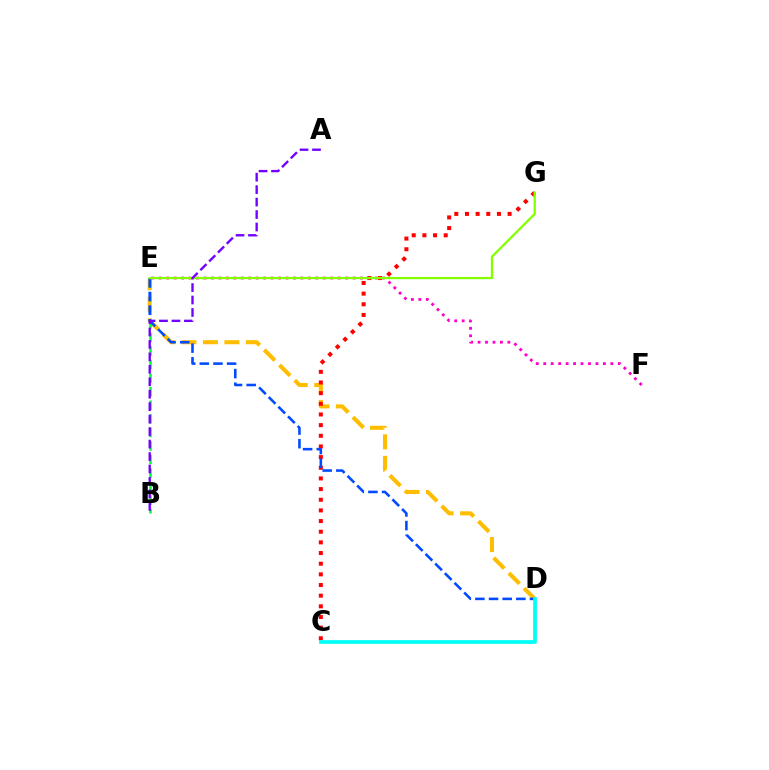{('D', 'E'): [{'color': '#ffbd00', 'line_style': 'dashed', 'thickness': 2.92}, {'color': '#004bff', 'line_style': 'dashed', 'thickness': 1.85}], ('B', 'E'): [{'color': '#00ff39', 'line_style': 'dashed', 'thickness': 1.84}], ('E', 'F'): [{'color': '#ff00cf', 'line_style': 'dotted', 'thickness': 2.03}], ('C', 'G'): [{'color': '#ff0000', 'line_style': 'dotted', 'thickness': 2.9}], ('E', 'G'): [{'color': '#84ff00', 'line_style': 'solid', 'thickness': 1.63}], ('A', 'B'): [{'color': '#7200ff', 'line_style': 'dashed', 'thickness': 1.69}], ('C', 'D'): [{'color': '#00fff6', 'line_style': 'solid', 'thickness': 2.68}]}